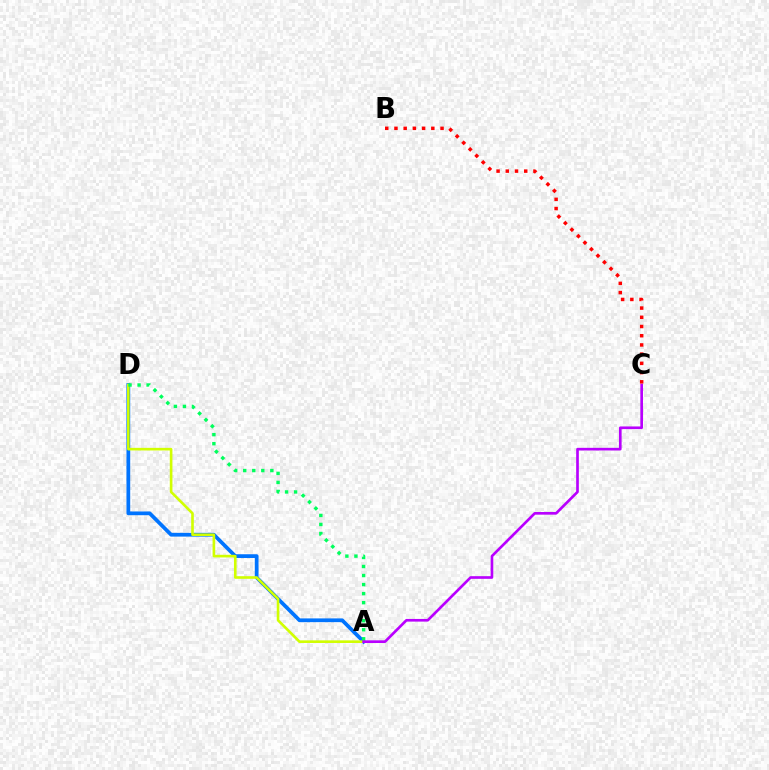{('A', 'D'): [{'color': '#0074ff', 'line_style': 'solid', 'thickness': 2.7}, {'color': '#d1ff00', 'line_style': 'solid', 'thickness': 1.89}, {'color': '#00ff5c', 'line_style': 'dotted', 'thickness': 2.46}], ('A', 'C'): [{'color': '#b900ff', 'line_style': 'solid', 'thickness': 1.92}], ('B', 'C'): [{'color': '#ff0000', 'line_style': 'dotted', 'thickness': 2.5}]}